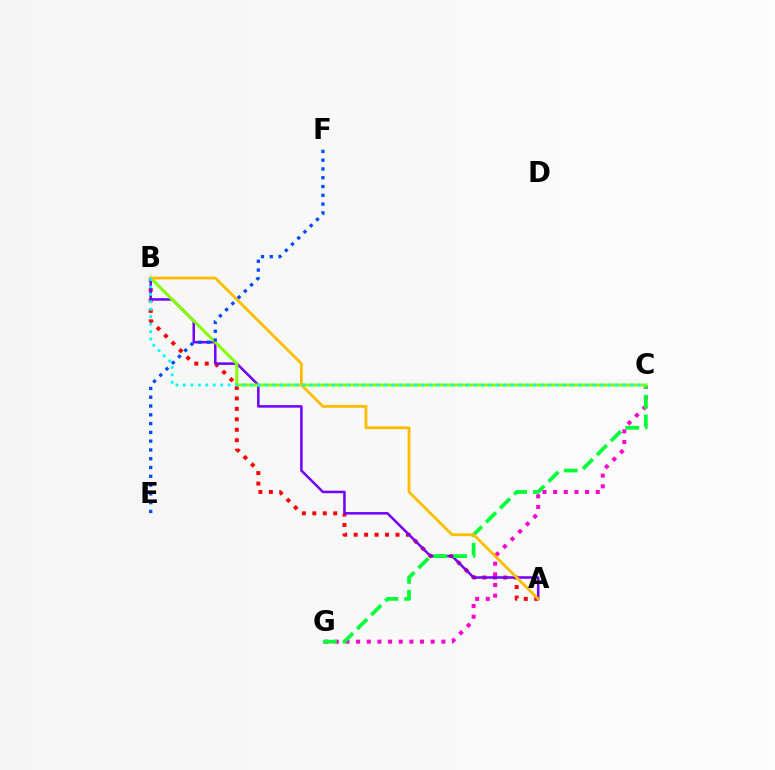{('A', 'B'): [{'color': '#ff0000', 'line_style': 'dotted', 'thickness': 2.84}, {'color': '#7200ff', 'line_style': 'solid', 'thickness': 1.81}, {'color': '#ffbd00', 'line_style': 'solid', 'thickness': 2.03}], ('C', 'G'): [{'color': '#ff00cf', 'line_style': 'dotted', 'thickness': 2.9}, {'color': '#00ff39', 'line_style': 'dashed', 'thickness': 2.69}], ('B', 'C'): [{'color': '#84ff00', 'line_style': 'solid', 'thickness': 2.17}, {'color': '#00fff6', 'line_style': 'dotted', 'thickness': 2.02}], ('E', 'F'): [{'color': '#004bff', 'line_style': 'dotted', 'thickness': 2.39}]}